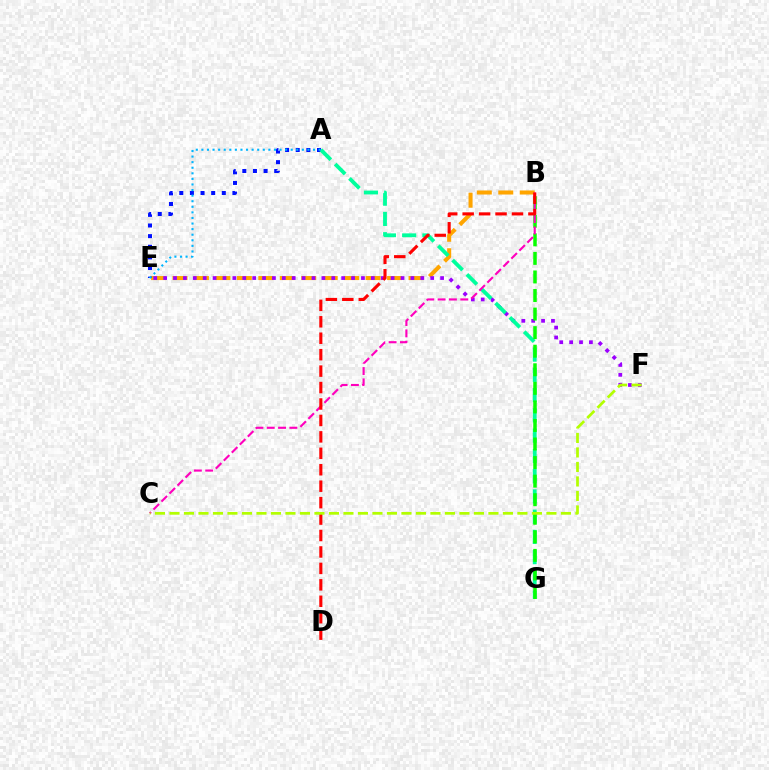{('B', 'E'): [{'color': '#ffa500', 'line_style': 'dashed', 'thickness': 2.92}], ('E', 'F'): [{'color': '#9b00ff', 'line_style': 'dotted', 'thickness': 2.69}], ('A', 'E'): [{'color': '#0010ff', 'line_style': 'dotted', 'thickness': 2.89}, {'color': '#00b5ff', 'line_style': 'dotted', 'thickness': 1.52}], ('A', 'G'): [{'color': '#00ff9d', 'line_style': 'dashed', 'thickness': 2.75}], ('B', 'G'): [{'color': '#08ff00', 'line_style': 'dashed', 'thickness': 2.52}], ('B', 'C'): [{'color': '#ff00bd', 'line_style': 'dashed', 'thickness': 1.54}], ('B', 'D'): [{'color': '#ff0000', 'line_style': 'dashed', 'thickness': 2.23}], ('C', 'F'): [{'color': '#b3ff00', 'line_style': 'dashed', 'thickness': 1.97}]}